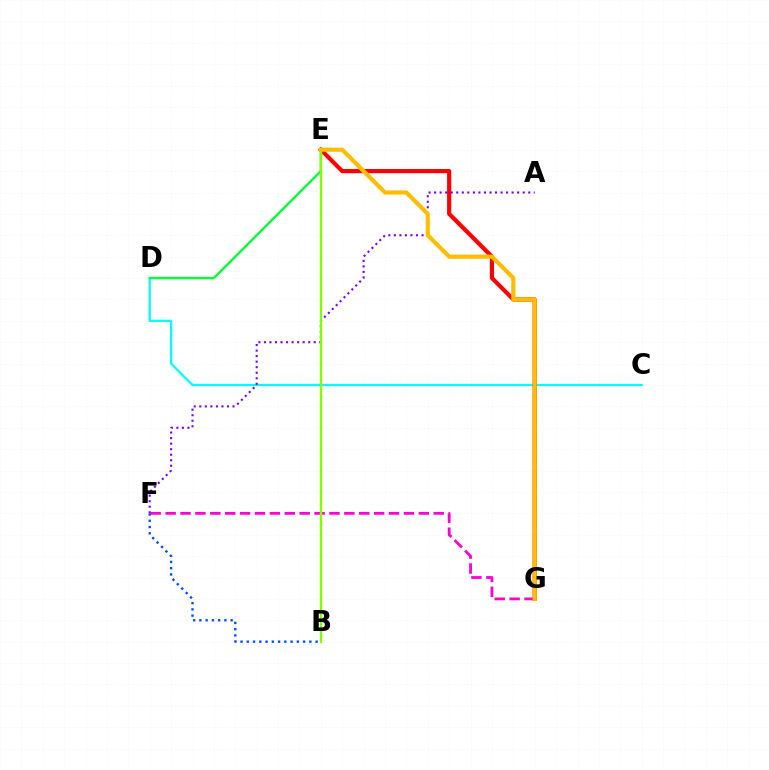{('C', 'D'): [{'color': '#00fff6', 'line_style': 'solid', 'thickness': 1.62}], ('E', 'G'): [{'color': '#ff0000', 'line_style': 'solid', 'thickness': 2.99}, {'color': '#ffbd00', 'line_style': 'solid', 'thickness': 2.98}], ('F', 'G'): [{'color': '#ff00cf', 'line_style': 'dashed', 'thickness': 2.02}], ('A', 'F'): [{'color': '#7200ff', 'line_style': 'dotted', 'thickness': 1.5}], ('D', 'E'): [{'color': '#00ff39', 'line_style': 'solid', 'thickness': 1.71}], ('B', 'F'): [{'color': '#004bff', 'line_style': 'dotted', 'thickness': 1.7}], ('B', 'E'): [{'color': '#84ff00', 'line_style': 'solid', 'thickness': 1.71}]}